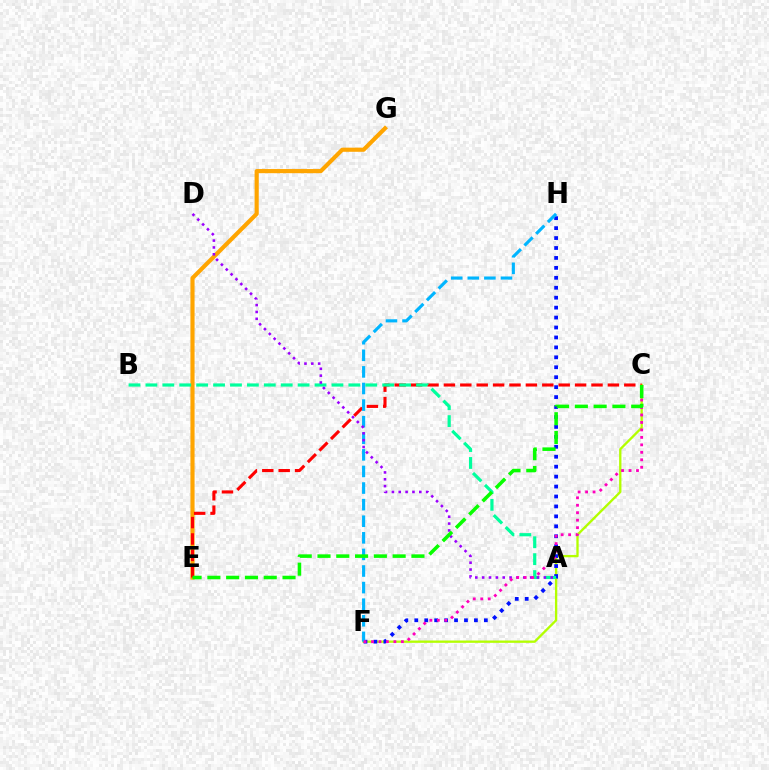{('E', 'G'): [{'color': '#ffa500', 'line_style': 'solid', 'thickness': 2.98}], ('C', 'F'): [{'color': '#b3ff00', 'line_style': 'solid', 'thickness': 1.67}, {'color': '#ff00bd', 'line_style': 'dotted', 'thickness': 2.03}], ('F', 'H'): [{'color': '#0010ff', 'line_style': 'dotted', 'thickness': 2.7}, {'color': '#00b5ff', 'line_style': 'dashed', 'thickness': 2.25}], ('C', 'E'): [{'color': '#ff0000', 'line_style': 'dashed', 'thickness': 2.23}, {'color': '#08ff00', 'line_style': 'dashed', 'thickness': 2.55}], ('A', 'B'): [{'color': '#00ff9d', 'line_style': 'dashed', 'thickness': 2.3}], ('A', 'D'): [{'color': '#9b00ff', 'line_style': 'dotted', 'thickness': 1.86}]}